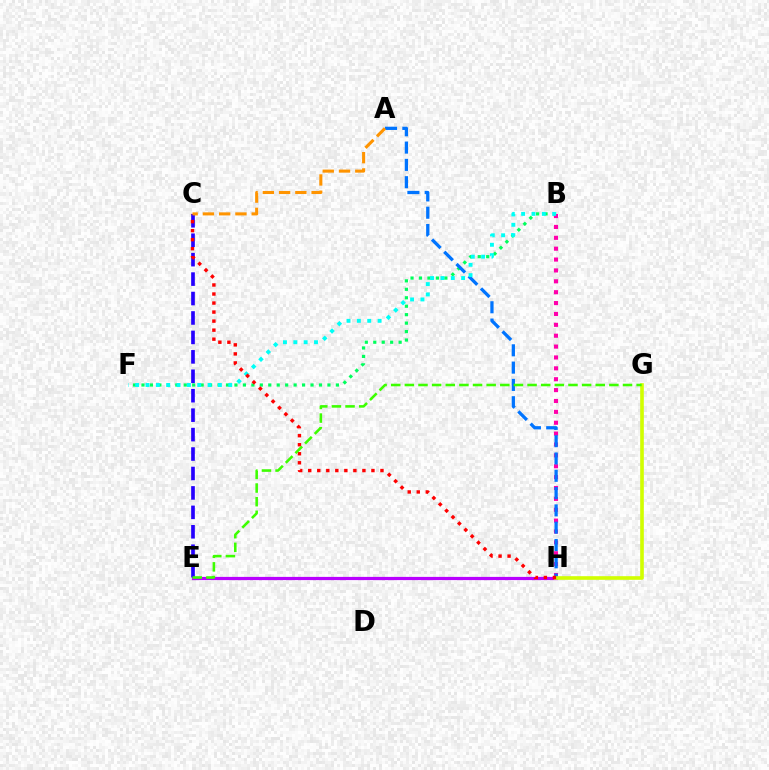{('B', 'F'): [{'color': '#00ff5c', 'line_style': 'dotted', 'thickness': 2.3}, {'color': '#00fff6', 'line_style': 'dotted', 'thickness': 2.81}], ('E', 'H'): [{'color': '#b900ff', 'line_style': 'solid', 'thickness': 2.31}], ('B', 'H'): [{'color': '#ff00ac', 'line_style': 'dotted', 'thickness': 2.96}], ('A', 'H'): [{'color': '#0074ff', 'line_style': 'dashed', 'thickness': 2.35}], ('C', 'E'): [{'color': '#2500ff', 'line_style': 'dashed', 'thickness': 2.64}], ('G', 'H'): [{'color': '#d1ff00', 'line_style': 'solid', 'thickness': 2.62}], ('C', 'H'): [{'color': '#ff0000', 'line_style': 'dotted', 'thickness': 2.45}], ('E', 'G'): [{'color': '#3dff00', 'line_style': 'dashed', 'thickness': 1.85}], ('A', 'C'): [{'color': '#ff9400', 'line_style': 'dashed', 'thickness': 2.21}]}